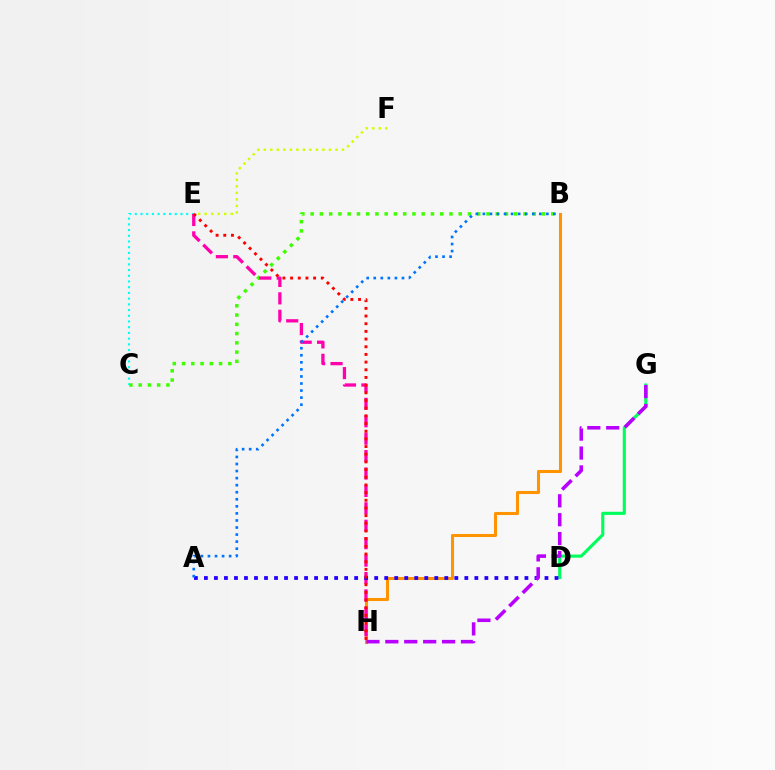{('B', 'C'): [{'color': '#3dff00', 'line_style': 'dotted', 'thickness': 2.51}], ('C', 'E'): [{'color': '#00fff6', 'line_style': 'dotted', 'thickness': 1.55}], ('B', 'H'): [{'color': '#ff9400', 'line_style': 'solid', 'thickness': 2.21}], ('D', 'G'): [{'color': '#00ff5c', 'line_style': 'solid', 'thickness': 2.25}], ('E', 'H'): [{'color': '#ff00ac', 'line_style': 'dashed', 'thickness': 2.37}, {'color': '#ff0000', 'line_style': 'dotted', 'thickness': 2.09}], ('A', 'D'): [{'color': '#2500ff', 'line_style': 'dotted', 'thickness': 2.72}], ('G', 'H'): [{'color': '#b900ff', 'line_style': 'dashed', 'thickness': 2.57}], ('E', 'F'): [{'color': '#d1ff00', 'line_style': 'dotted', 'thickness': 1.77}], ('A', 'B'): [{'color': '#0074ff', 'line_style': 'dotted', 'thickness': 1.92}]}